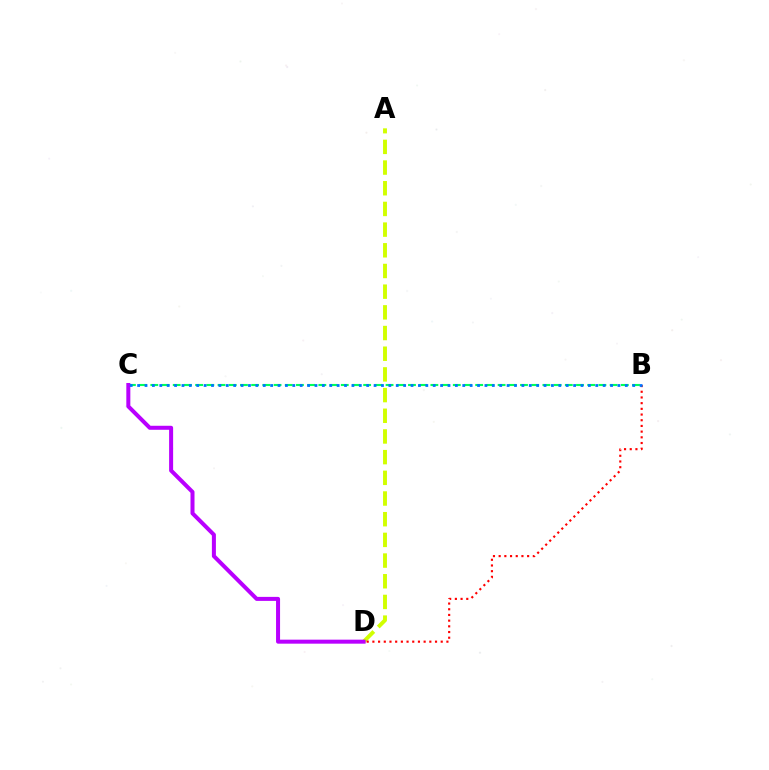{('B', 'C'): [{'color': '#00ff5c', 'line_style': 'dashed', 'thickness': 1.52}, {'color': '#0074ff', 'line_style': 'dotted', 'thickness': 2.01}], ('A', 'D'): [{'color': '#d1ff00', 'line_style': 'dashed', 'thickness': 2.81}], ('C', 'D'): [{'color': '#b900ff', 'line_style': 'solid', 'thickness': 2.89}], ('B', 'D'): [{'color': '#ff0000', 'line_style': 'dotted', 'thickness': 1.55}]}